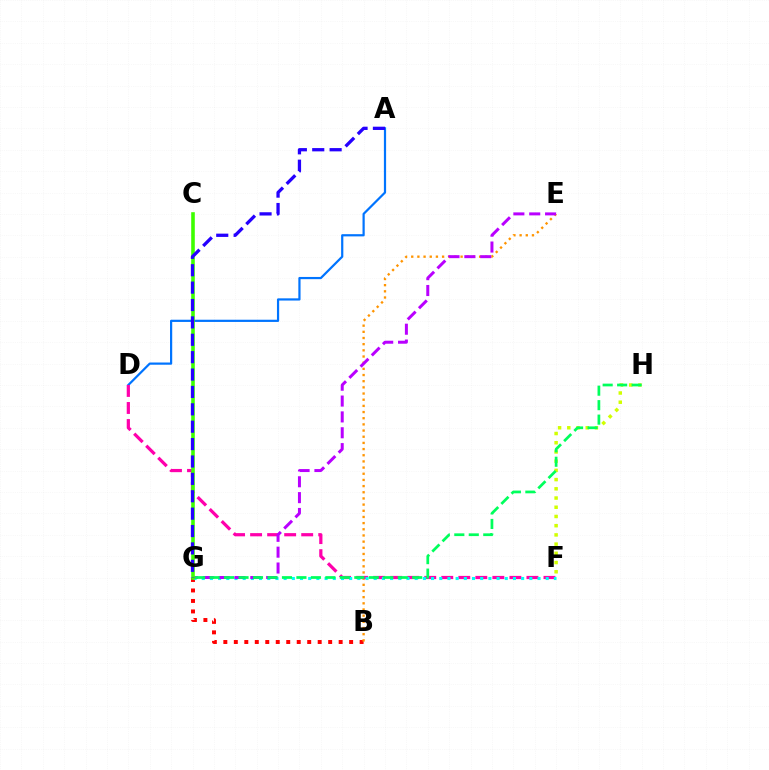{('A', 'D'): [{'color': '#0074ff', 'line_style': 'solid', 'thickness': 1.59}], ('B', 'G'): [{'color': '#ff0000', 'line_style': 'dotted', 'thickness': 2.85}], ('B', 'E'): [{'color': '#ff9400', 'line_style': 'dotted', 'thickness': 1.68}], ('D', 'F'): [{'color': '#ff00ac', 'line_style': 'dashed', 'thickness': 2.31}], ('F', 'G'): [{'color': '#00fff6', 'line_style': 'dotted', 'thickness': 2.23}], ('F', 'H'): [{'color': '#d1ff00', 'line_style': 'dotted', 'thickness': 2.5}], ('E', 'G'): [{'color': '#b900ff', 'line_style': 'dashed', 'thickness': 2.15}], ('C', 'G'): [{'color': '#3dff00', 'line_style': 'solid', 'thickness': 2.59}], ('A', 'G'): [{'color': '#2500ff', 'line_style': 'dashed', 'thickness': 2.36}], ('G', 'H'): [{'color': '#00ff5c', 'line_style': 'dashed', 'thickness': 1.97}]}